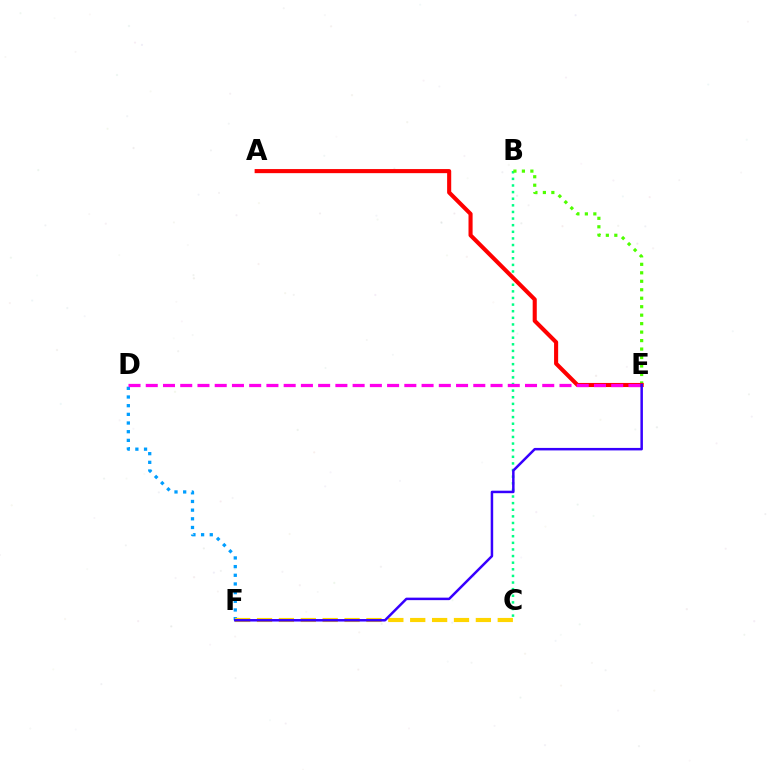{('B', 'C'): [{'color': '#00ff86', 'line_style': 'dotted', 'thickness': 1.8}], ('B', 'E'): [{'color': '#4fff00', 'line_style': 'dotted', 'thickness': 2.3}], ('D', 'F'): [{'color': '#009eff', 'line_style': 'dotted', 'thickness': 2.36}], ('A', 'E'): [{'color': '#ff0000', 'line_style': 'solid', 'thickness': 2.95}], ('C', 'F'): [{'color': '#ffd500', 'line_style': 'dashed', 'thickness': 2.97}], ('D', 'E'): [{'color': '#ff00ed', 'line_style': 'dashed', 'thickness': 2.34}], ('E', 'F'): [{'color': '#3700ff', 'line_style': 'solid', 'thickness': 1.8}]}